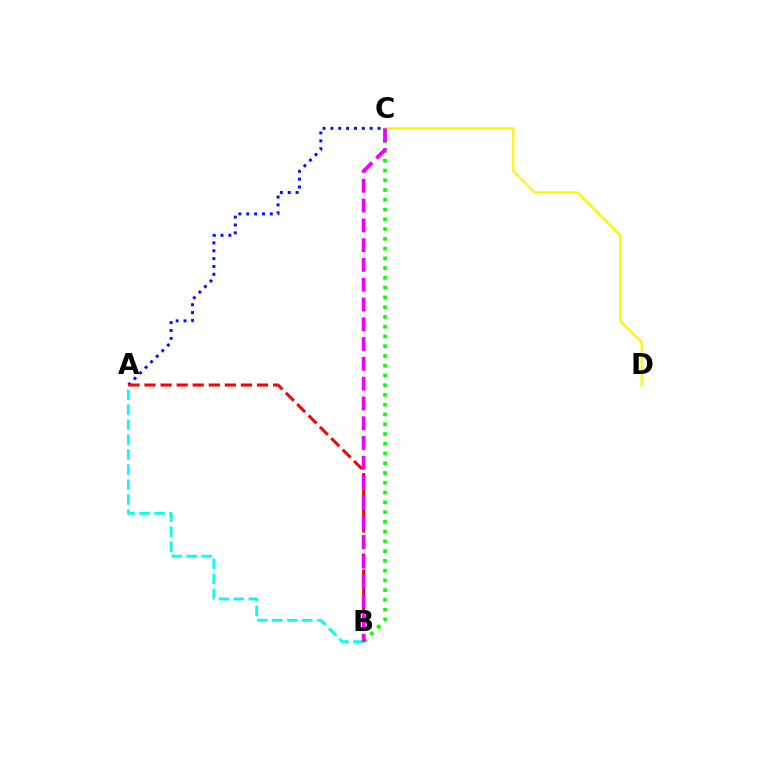{('A', 'C'): [{'color': '#0010ff', 'line_style': 'dotted', 'thickness': 2.14}], ('B', 'C'): [{'color': '#08ff00', 'line_style': 'dotted', 'thickness': 2.65}, {'color': '#ee00ff', 'line_style': 'dashed', 'thickness': 2.69}], ('A', 'B'): [{'color': '#ff0000', 'line_style': 'dashed', 'thickness': 2.18}, {'color': '#00fff6', 'line_style': 'dashed', 'thickness': 2.04}], ('C', 'D'): [{'color': '#fcf500', 'line_style': 'solid', 'thickness': 1.59}]}